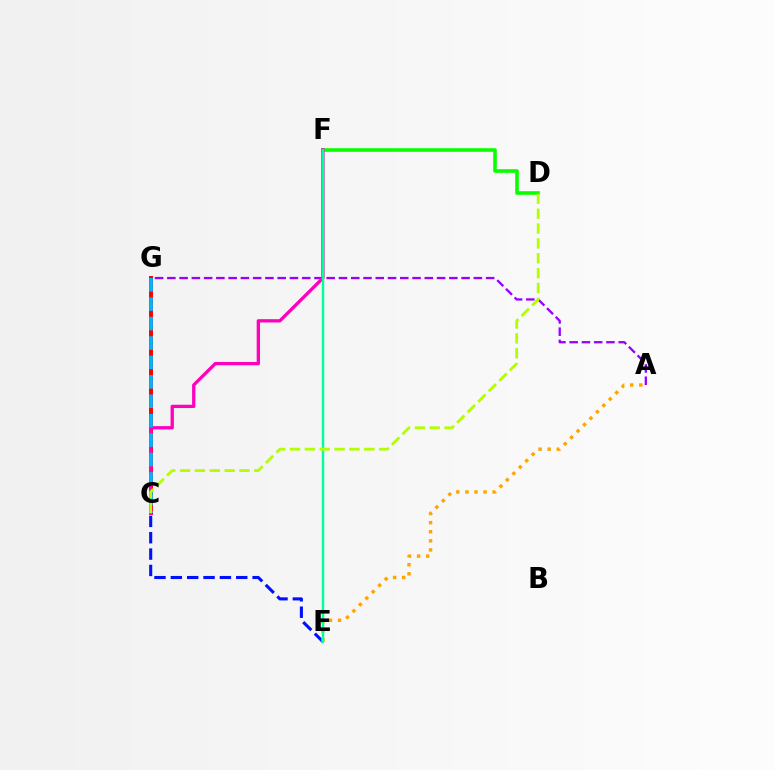{('C', 'E'): [{'color': '#0010ff', 'line_style': 'dashed', 'thickness': 2.22}], ('D', 'F'): [{'color': '#08ff00', 'line_style': 'solid', 'thickness': 2.59}], ('A', 'E'): [{'color': '#ffa500', 'line_style': 'dotted', 'thickness': 2.47}], ('C', 'G'): [{'color': '#ff0000', 'line_style': 'solid', 'thickness': 2.84}, {'color': '#00b5ff', 'line_style': 'dashed', 'thickness': 2.64}], ('A', 'G'): [{'color': '#9b00ff', 'line_style': 'dashed', 'thickness': 1.67}], ('C', 'F'): [{'color': '#ff00bd', 'line_style': 'solid', 'thickness': 2.38}], ('E', 'F'): [{'color': '#00ff9d', 'line_style': 'solid', 'thickness': 1.78}], ('C', 'D'): [{'color': '#b3ff00', 'line_style': 'dashed', 'thickness': 2.02}]}